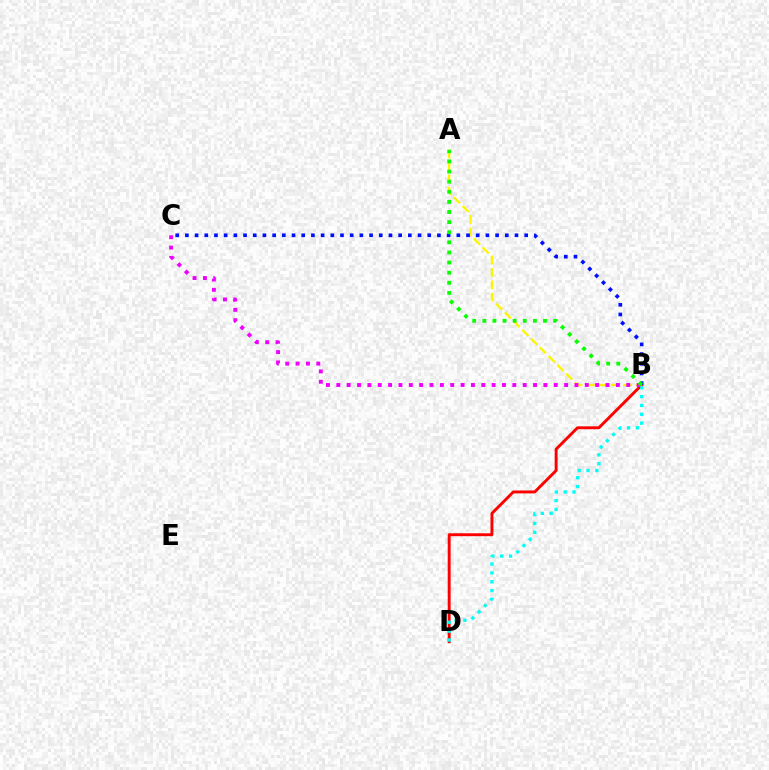{('B', 'D'): [{'color': '#ff0000', 'line_style': 'solid', 'thickness': 2.09}, {'color': '#00fff6', 'line_style': 'dotted', 'thickness': 2.4}], ('A', 'B'): [{'color': '#fcf500', 'line_style': 'dashed', 'thickness': 1.68}, {'color': '#08ff00', 'line_style': 'dotted', 'thickness': 2.75}], ('B', 'C'): [{'color': '#0010ff', 'line_style': 'dotted', 'thickness': 2.63}, {'color': '#ee00ff', 'line_style': 'dotted', 'thickness': 2.81}]}